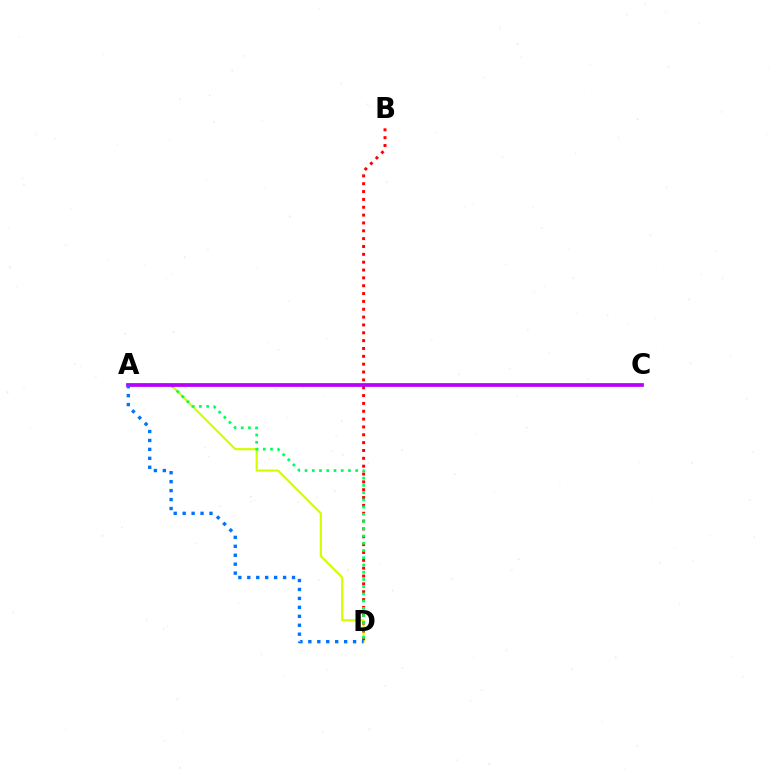{('A', 'D'): [{'color': '#d1ff00', 'line_style': 'solid', 'thickness': 1.56}, {'color': '#00ff5c', 'line_style': 'dotted', 'thickness': 1.97}, {'color': '#0074ff', 'line_style': 'dotted', 'thickness': 2.43}], ('B', 'D'): [{'color': '#ff0000', 'line_style': 'dotted', 'thickness': 2.13}], ('A', 'C'): [{'color': '#b900ff', 'line_style': 'solid', 'thickness': 2.7}]}